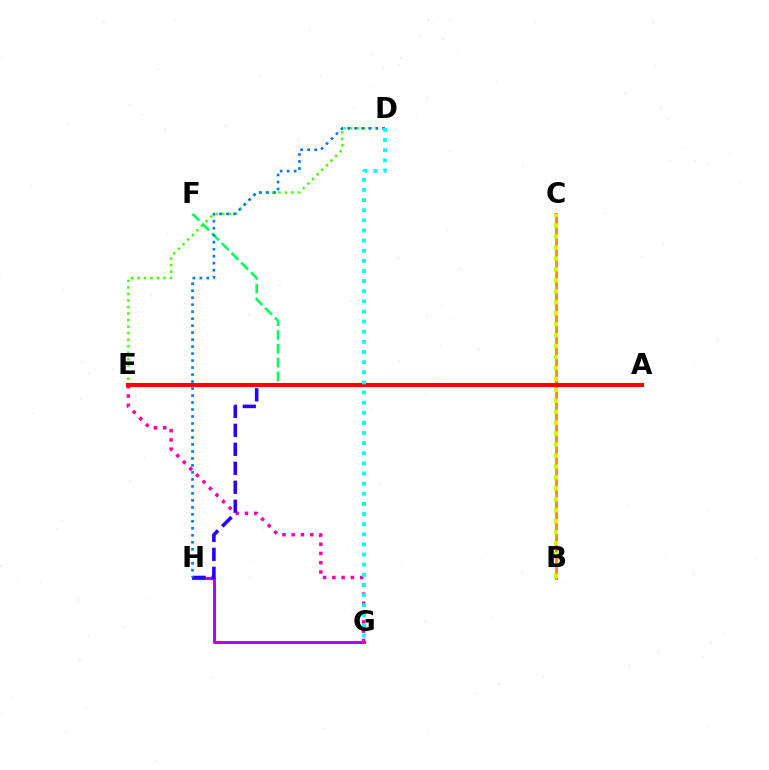{('B', 'C'): [{'color': '#ff9400', 'line_style': 'solid', 'thickness': 2.19}, {'color': '#d1ff00', 'line_style': 'dotted', 'thickness': 2.97}], ('D', 'E'): [{'color': '#3dff00', 'line_style': 'dotted', 'thickness': 1.77}], ('G', 'H'): [{'color': '#b900ff', 'line_style': 'solid', 'thickness': 2.18}], ('E', 'G'): [{'color': '#ff00ac', 'line_style': 'dotted', 'thickness': 2.52}], ('A', 'F'): [{'color': '#00ff5c', 'line_style': 'dashed', 'thickness': 1.87}], ('A', 'H'): [{'color': '#2500ff', 'line_style': 'dashed', 'thickness': 2.58}], ('A', 'E'): [{'color': '#ff0000', 'line_style': 'solid', 'thickness': 2.96}], ('D', 'H'): [{'color': '#0074ff', 'line_style': 'dotted', 'thickness': 1.9}], ('D', 'G'): [{'color': '#00fff6', 'line_style': 'dotted', 'thickness': 2.75}]}